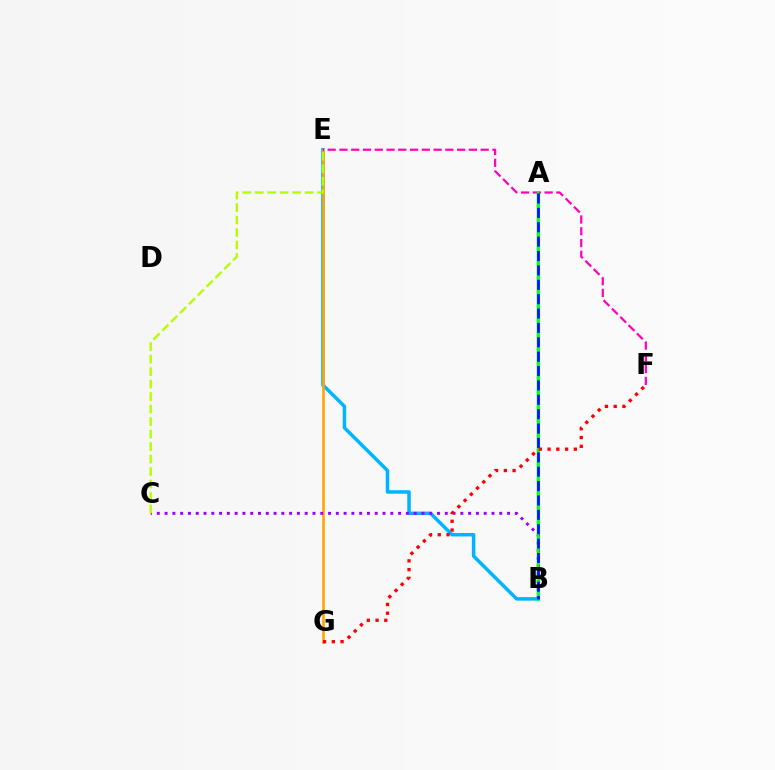{('B', 'E'): [{'color': '#00b5ff', 'line_style': 'solid', 'thickness': 2.52}], ('A', 'B'): [{'color': '#00ff9d', 'line_style': 'solid', 'thickness': 2.27}, {'color': '#08ff00', 'line_style': 'solid', 'thickness': 1.77}, {'color': '#0010ff', 'line_style': 'dashed', 'thickness': 1.95}], ('E', 'G'): [{'color': '#ffa500', 'line_style': 'solid', 'thickness': 1.85}], ('B', 'C'): [{'color': '#9b00ff', 'line_style': 'dotted', 'thickness': 2.11}], ('C', 'E'): [{'color': '#b3ff00', 'line_style': 'dashed', 'thickness': 1.7}], ('E', 'F'): [{'color': '#ff00bd', 'line_style': 'dashed', 'thickness': 1.6}], ('F', 'G'): [{'color': '#ff0000', 'line_style': 'dotted', 'thickness': 2.38}]}